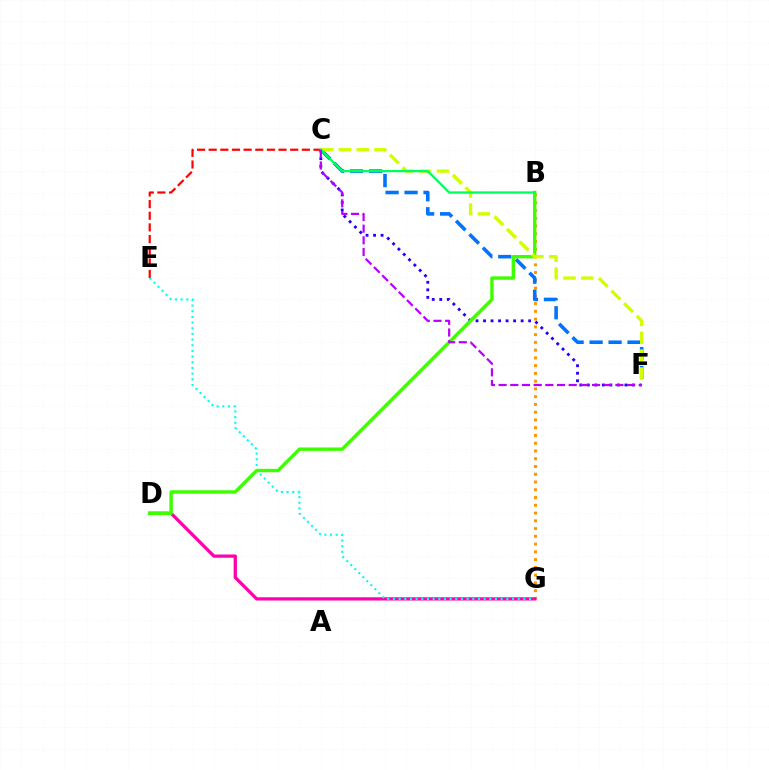{('B', 'G'): [{'color': '#ff9400', 'line_style': 'dotted', 'thickness': 2.11}], ('D', 'G'): [{'color': '#ff00ac', 'line_style': 'solid', 'thickness': 2.34}], ('C', 'E'): [{'color': '#ff0000', 'line_style': 'dashed', 'thickness': 1.58}], ('C', 'F'): [{'color': '#2500ff', 'line_style': 'dotted', 'thickness': 2.04}, {'color': '#0074ff', 'line_style': 'dashed', 'thickness': 2.58}, {'color': '#d1ff00', 'line_style': 'dashed', 'thickness': 2.42}, {'color': '#b900ff', 'line_style': 'dashed', 'thickness': 1.59}], ('E', 'G'): [{'color': '#00fff6', 'line_style': 'dotted', 'thickness': 1.54}], ('B', 'D'): [{'color': '#3dff00', 'line_style': 'solid', 'thickness': 2.45}], ('B', 'C'): [{'color': '#00ff5c', 'line_style': 'solid', 'thickness': 1.65}]}